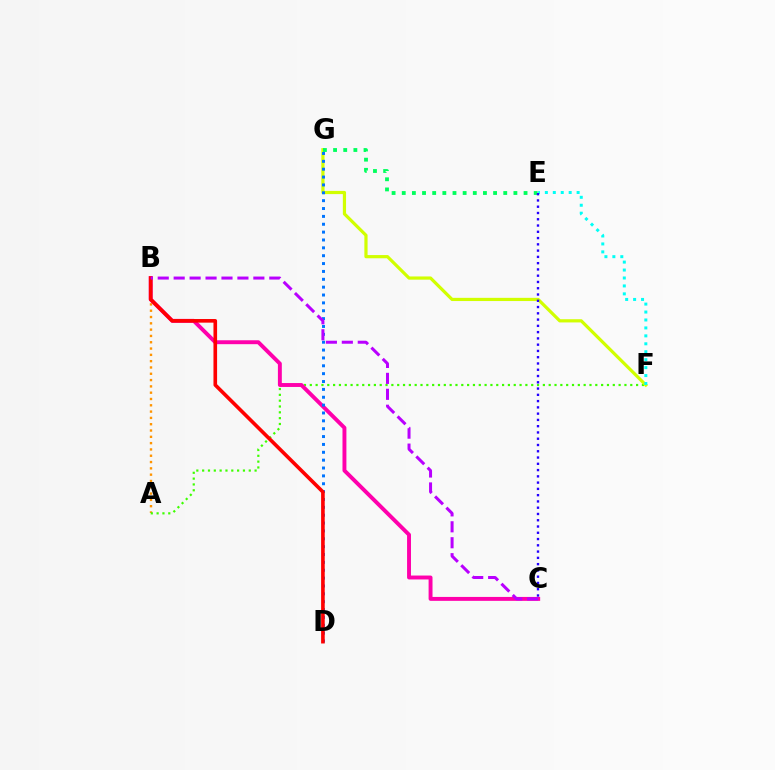{('A', 'B'): [{'color': '#ff9400', 'line_style': 'dotted', 'thickness': 1.71}], ('A', 'F'): [{'color': '#3dff00', 'line_style': 'dotted', 'thickness': 1.58}], ('F', 'G'): [{'color': '#d1ff00', 'line_style': 'solid', 'thickness': 2.31}], ('E', 'F'): [{'color': '#00fff6', 'line_style': 'dotted', 'thickness': 2.16}], ('B', 'C'): [{'color': '#ff00ac', 'line_style': 'solid', 'thickness': 2.82}, {'color': '#b900ff', 'line_style': 'dashed', 'thickness': 2.17}], ('D', 'G'): [{'color': '#0074ff', 'line_style': 'dotted', 'thickness': 2.14}], ('B', 'D'): [{'color': '#ff0000', 'line_style': 'solid', 'thickness': 2.61}], ('E', 'G'): [{'color': '#00ff5c', 'line_style': 'dotted', 'thickness': 2.76}], ('C', 'E'): [{'color': '#2500ff', 'line_style': 'dotted', 'thickness': 1.7}]}